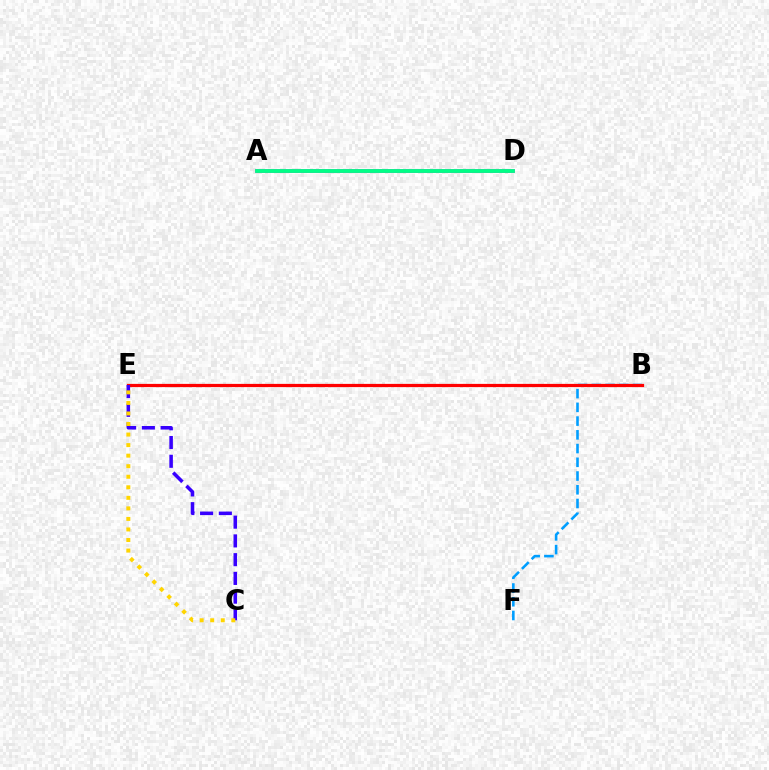{('A', 'D'): [{'color': '#4fff00', 'line_style': 'dashed', 'thickness': 2.06}, {'color': '#ff00ed', 'line_style': 'solid', 'thickness': 2.64}, {'color': '#00ff86', 'line_style': 'solid', 'thickness': 2.75}], ('B', 'F'): [{'color': '#009eff', 'line_style': 'dashed', 'thickness': 1.87}], ('B', 'E'): [{'color': '#ff0000', 'line_style': 'solid', 'thickness': 2.32}], ('C', 'E'): [{'color': '#3700ff', 'line_style': 'dashed', 'thickness': 2.55}, {'color': '#ffd500', 'line_style': 'dotted', 'thickness': 2.87}]}